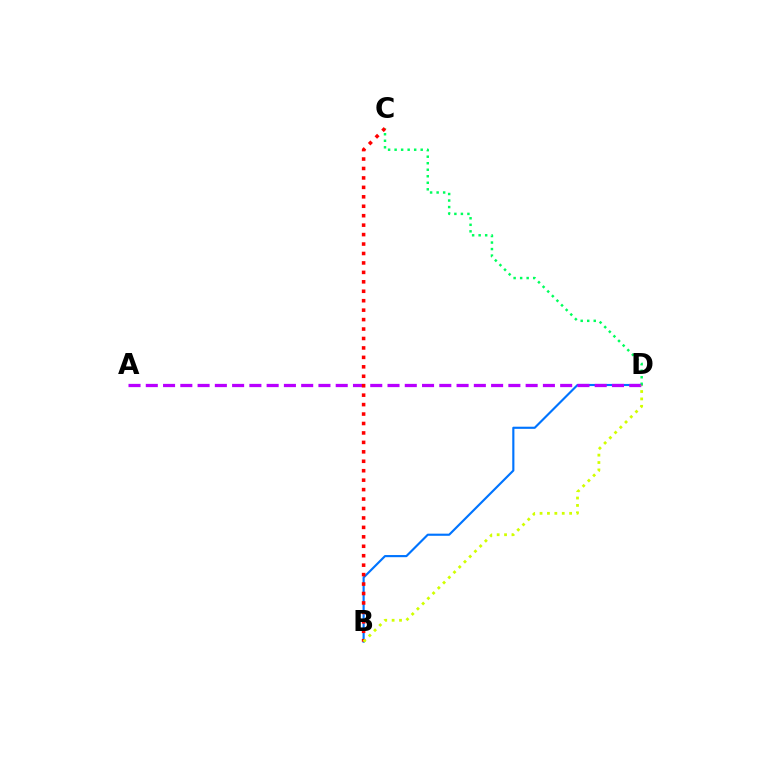{('B', 'D'): [{'color': '#0074ff', 'line_style': 'solid', 'thickness': 1.54}, {'color': '#d1ff00', 'line_style': 'dotted', 'thickness': 2.01}], ('C', 'D'): [{'color': '#00ff5c', 'line_style': 'dotted', 'thickness': 1.77}], ('A', 'D'): [{'color': '#b900ff', 'line_style': 'dashed', 'thickness': 2.35}], ('B', 'C'): [{'color': '#ff0000', 'line_style': 'dotted', 'thickness': 2.57}]}